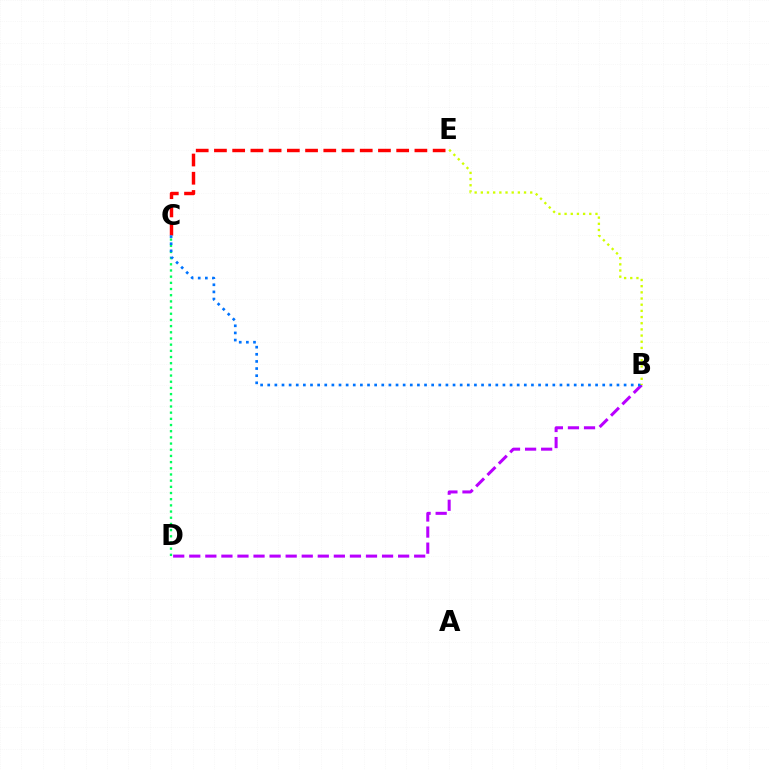{('B', 'D'): [{'color': '#b900ff', 'line_style': 'dashed', 'thickness': 2.18}], ('C', 'E'): [{'color': '#ff0000', 'line_style': 'dashed', 'thickness': 2.48}], ('C', 'D'): [{'color': '#00ff5c', 'line_style': 'dotted', 'thickness': 1.68}], ('B', 'C'): [{'color': '#0074ff', 'line_style': 'dotted', 'thickness': 1.94}], ('B', 'E'): [{'color': '#d1ff00', 'line_style': 'dotted', 'thickness': 1.68}]}